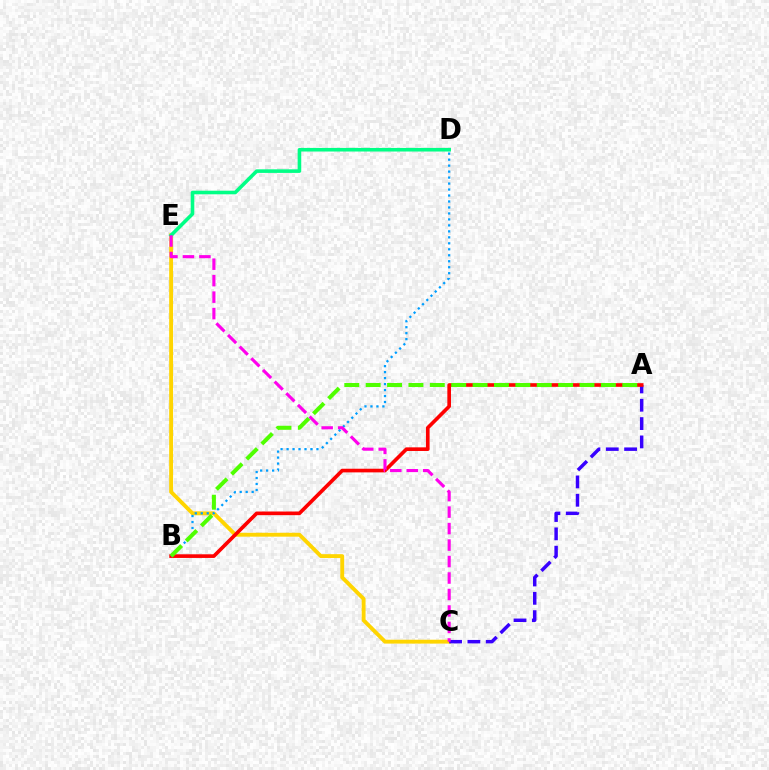{('C', 'E'): [{'color': '#ffd500', 'line_style': 'solid', 'thickness': 2.79}, {'color': '#ff00ed', 'line_style': 'dashed', 'thickness': 2.24}], ('A', 'C'): [{'color': '#3700ff', 'line_style': 'dashed', 'thickness': 2.49}], ('D', 'E'): [{'color': '#00ff86', 'line_style': 'solid', 'thickness': 2.59}], ('A', 'B'): [{'color': '#ff0000', 'line_style': 'solid', 'thickness': 2.62}, {'color': '#4fff00', 'line_style': 'dashed', 'thickness': 2.9}], ('B', 'D'): [{'color': '#009eff', 'line_style': 'dotted', 'thickness': 1.62}]}